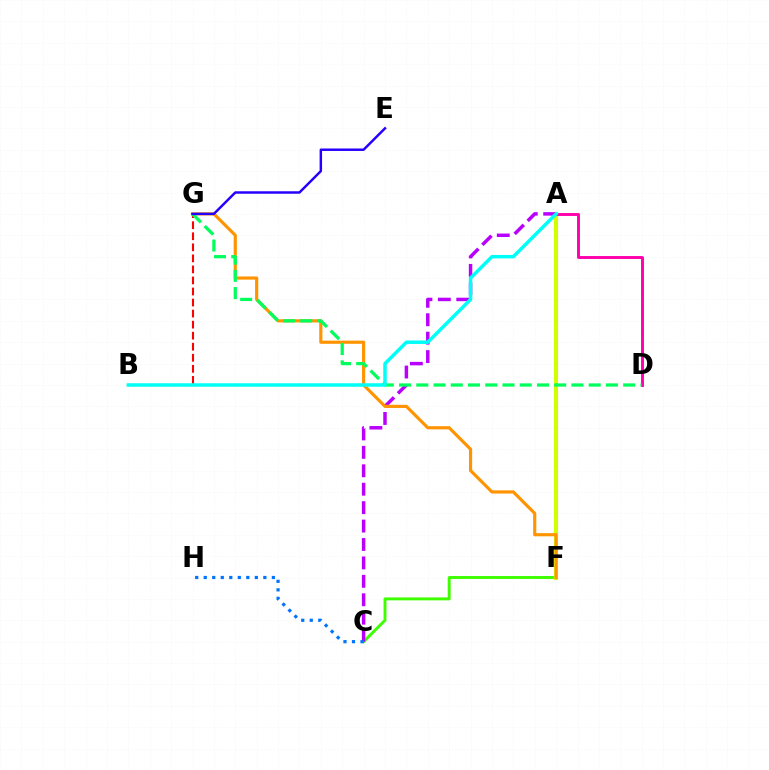{('C', 'F'): [{'color': '#3dff00', 'line_style': 'solid', 'thickness': 2.1}], ('A', 'F'): [{'color': '#d1ff00', 'line_style': 'solid', 'thickness': 2.94}], ('B', 'G'): [{'color': '#ff0000', 'line_style': 'dashed', 'thickness': 1.5}], ('A', 'C'): [{'color': '#b900ff', 'line_style': 'dashed', 'thickness': 2.5}], ('F', 'G'): [{'color': '#ff9400', 'line_style': 'solid', 'thickness': 2.27}], ('A', 'D'): [{'color': '#ff00ac', 'line_style': 'solid', 'thickness': 2.1}], ('D', 'G'): [{'color': '#00ff5c', 'line_style': 'dashed', 'thickness': 2.34}], ('A', 'B'): [{'color': '#00fff6', 'line_style': 'solid', 'thickness': 2.51}], ('C', 'H'): [{'color': '#0074ff', 'line_style': 'dotted', 'thickness': 2.31}], ('E', 'G'): [{'color': '#2500ff', 'line_style': 'solid', 'thickness': 1.77}]}